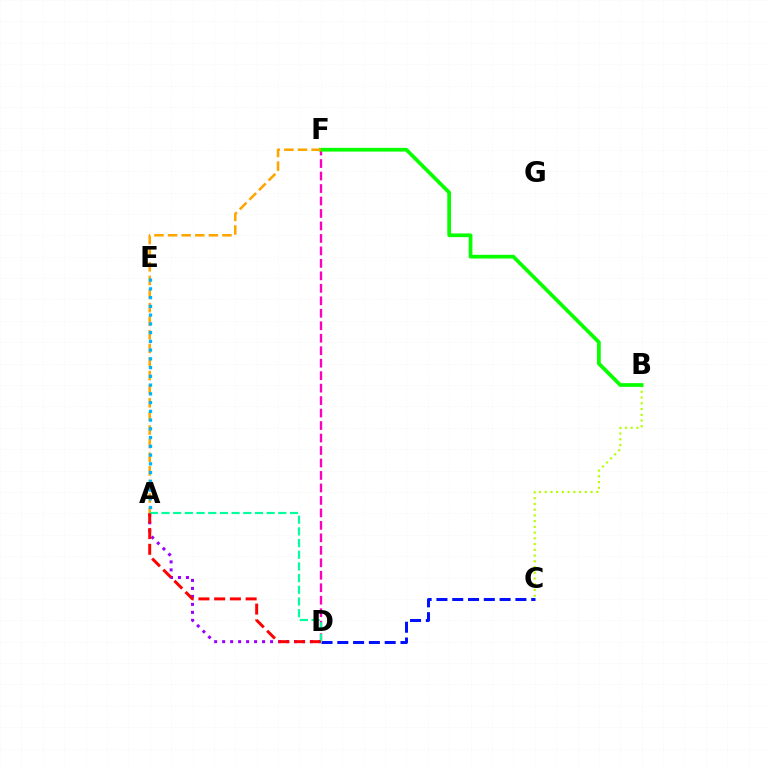{('B', 'C'): [{'color': '#b3ff00', 'line_style': 'dotted', 'thickness': 1.56}], ('D', 'F'): [{'color': '#ff00bd', 'line_style': 'dashed', 'thickness': 1.69}], ('A', 'D'): [{'color': '#9b00ff', 'line_style': 'dotted', 'thickness': 2.17}, {'color': '#00ff9d', 'line_style': 'dashed', 'thickness': 1.59}, {'color': '#ff0000', 'line_style': 'dashed', 'thickness': 2.14}], ('B', 'F'): [{'color': '#08ff00', 'line_style': 'solid', 'thickness': 2.68}], ('A', 'F'): [{'color': '#ffa500', 'line_style': 'dashed', 'thickness': 1.85}], ('C', 'D'): [{'color': '#0010ff', 'line_style': 'dashed', 'thickness': 2.15}], ('A', 'E'): [{'color': '#00b5ff', 'line_style': 'dotted', 'thickness': 2.38}]}